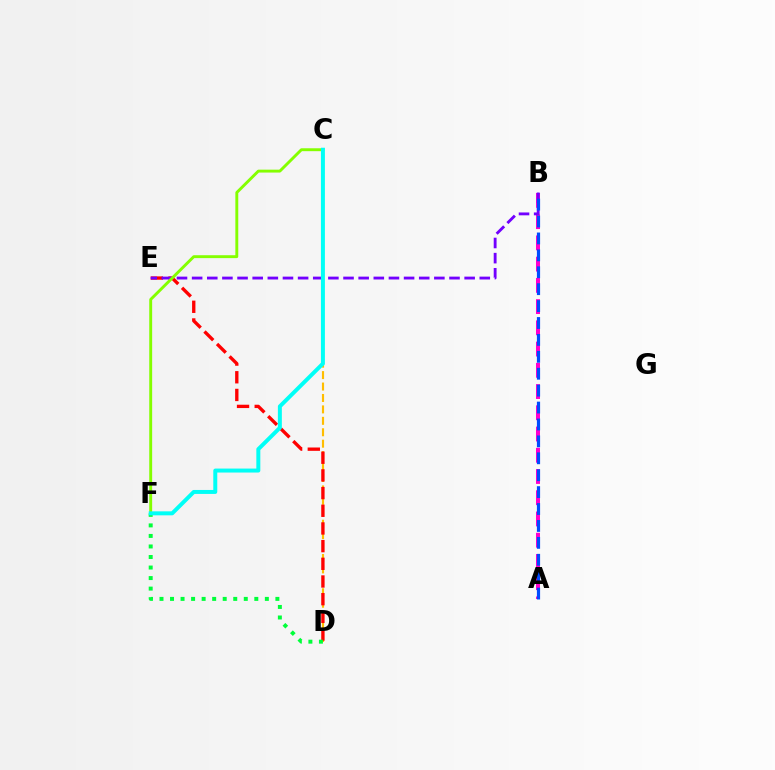{('C', 'D'): [{'color': '#ffbd00', 'line_style': 'dashed', 'thickness': 1.55}], ('D', 'E'): [{'color': '#ff0000', 'line_style': 'dashed', 'thickness': 2.4}], ('A', 'B'): [{'color': '#ff00cf', 'line_style': 'dashed', 'thickness': 2.88}, {'color': '#004bff', 'line_style': 'dashed', 'thickness': 2.3}], ('B', 'E'): [{'color': '#7200ff', 'line_style': 'dashed', 'thickness': 2.06}], ('D', 'F'): [{'color': '#00ff39', 'line_style': 'dotted', 'thickness': 2.86}], ('C', 'F'): [{'color': '#84ff00', 'line_style': 'solid', 'thickness': 2.09}, {'color': '#00fff6', 'line_style': 'solid', 'thickness': 2.86}]}